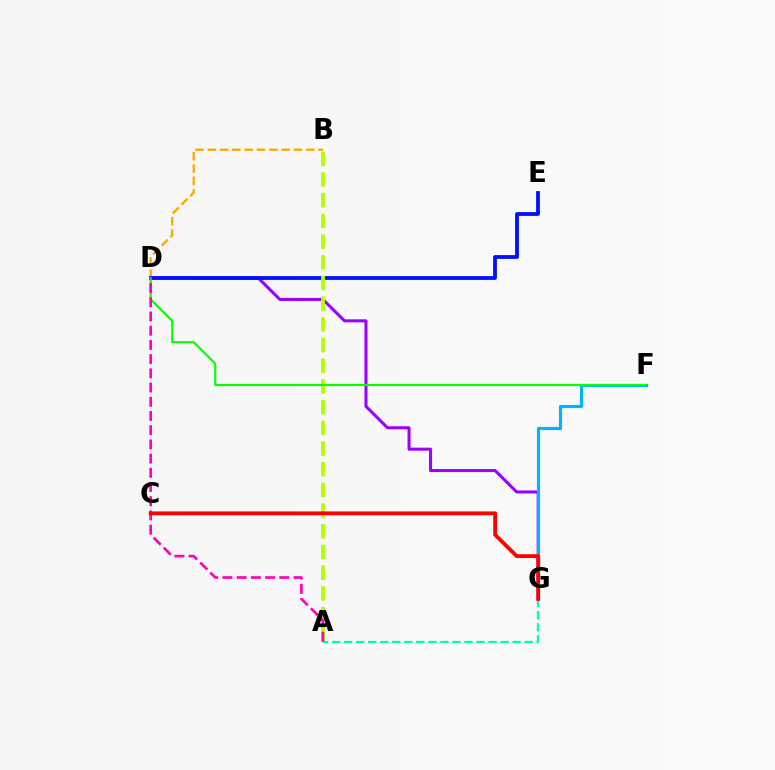{('B', 'D'): [{'color': '#ffa500', 'line_style': 'dashed', 'thickness': 1.67}], ('D', 'G'): [{'color': '#9b00ff', 'line_style': 'solid', 'thickness': 2.18}], ('D', 'E'): [{'color': '#0010ff', 'line_style': 'solid', 'thickness': 2.73}], ('A', 'B'): [{'color': '#b3ff00', 'line_style': 'dashed', 'thickness': 2.81}], ('F', 'G'): [{'color': '#00b5ff', 'line_style': 'solid', 'thickness': 2.27}], ('A', 'G'): [{'color': '#00ff9d', 'line_style': 'dashed', 'thickness': 1.63}], ('D', 'F'): [{'color': '#08ff00', 'line_style': 'solid', 'thickness': 1.55}], ('A', 'D'): [{'color': '#ff00bd', 'line_style': 'dashed', 'thickness': 1.93}], ('C', 'G'): [{'color': '#ff0000', 'line_style': 'solid', 'thickness': 2.74}]}